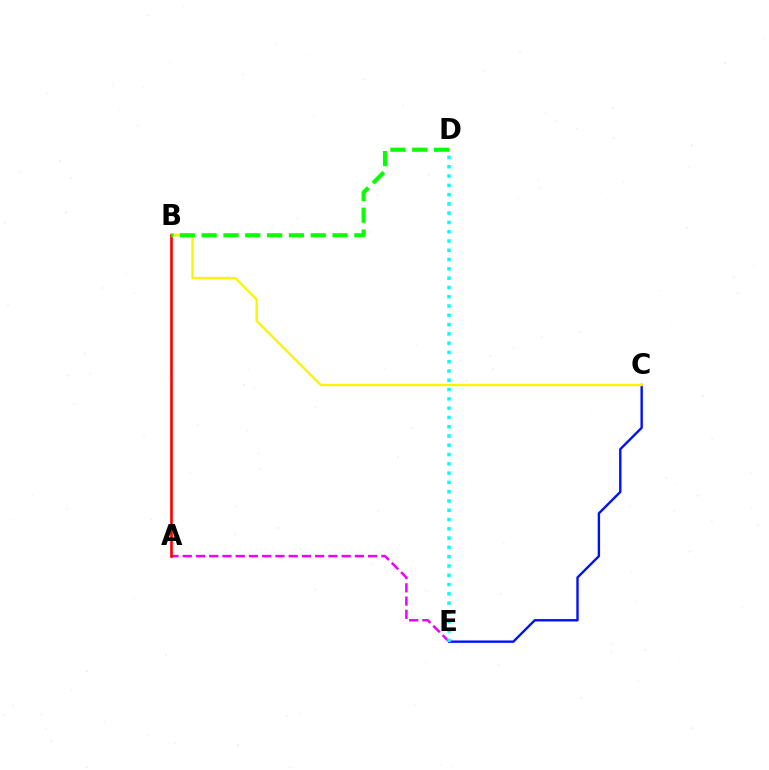{('C', 'E'): [{'color': '#0010ff', 'line_style': 'solid', 'thickness': 1.71}], ('B', 'C'): [{'color': '#fcf500', 'line_style': 'solid', 'thickness': 1.69}], ('A', 'E'): [{'color': '#ee00ff', 'line_style': 'dashed', 'thickness': 1.8}], ('A', 'B'): [{'color': '#ff0000', 'line_style': 'solid', 'thickness': 1.9}], ('B', 'D'): [{'color': '#08ff00', 'line_style': 'dashed', 'thickness': 2.96}], ('D', 'E'): [{'color': '#00fff6', 'line_style': 'dotted', 'thickness': 2.52}]}